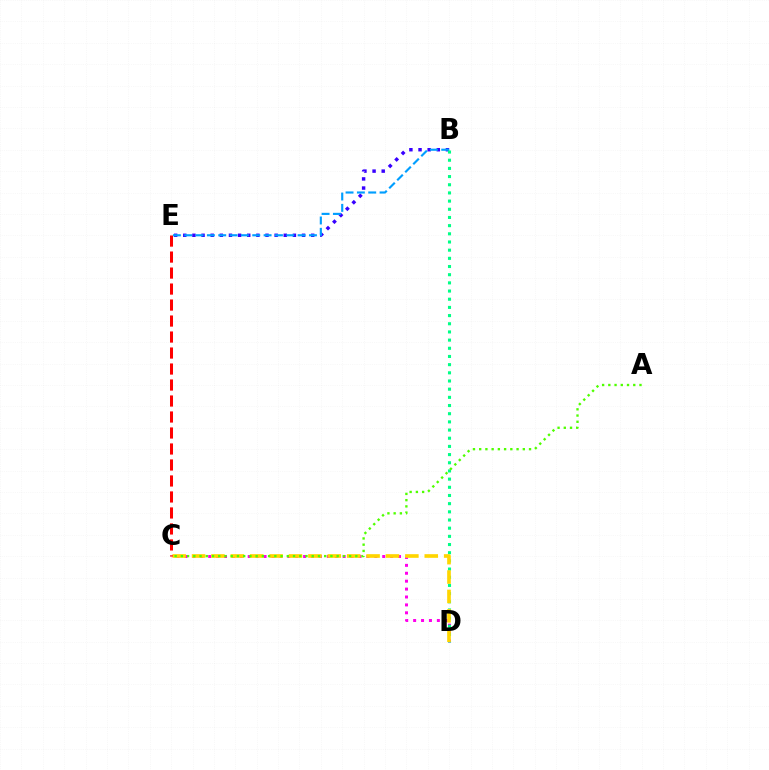{('C', 'D'): [{'color': '#ff00ed', 'line_style': 'dotted', 'thickness': 2.15}, {'color': '#ffd500', 'line_style': 'dashed', 'thickness': 2.63}], ('B', 'E'): [{'color': '#3700ff', 'line_style': 'dotted', 'thickness': 2.48}, {'color': '#009eff', 'line_style': 'dashed', 'thickness': 1.54}], ('B', 'D'): [{'color': '#00ff86', 'line_style': 'dotted', 'thickness': 2.22}], ('A', 'C'): [{'color': '#4fff00', 'line_style': 'dotted', 'thickness': 1.69}], ('C', 'E'): [{'color': '#ff0000', 'line_style': 'dashed', 'thickness': 2.17}]}